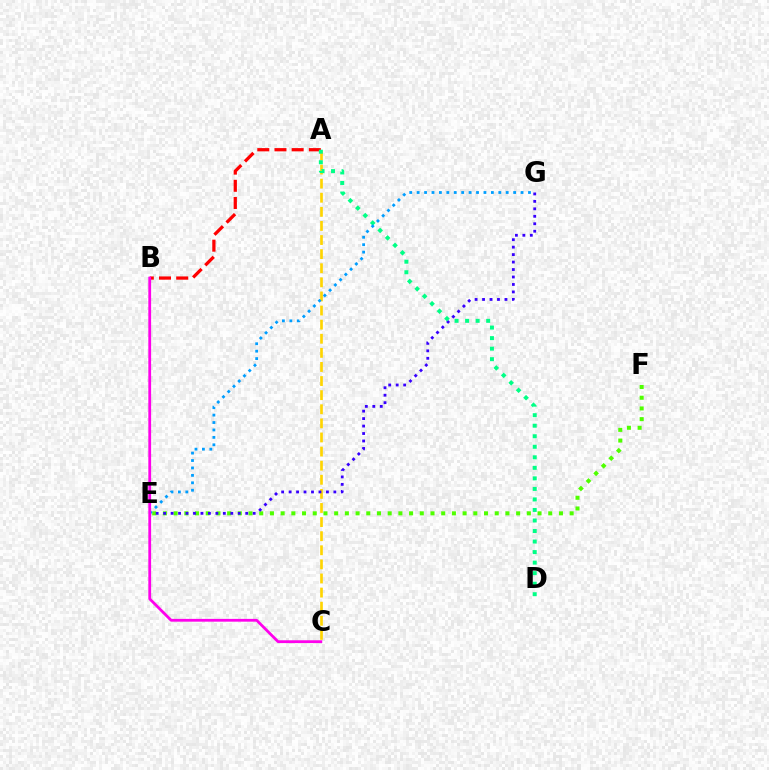{('E', 'F'): [{'color': '#4fff00', 'line_style': 'dotted', 'thickness': 2.91}], ('A', 'C'): [{'color': '#ffd500', 'line_style': 'dashed', 'thickness': 1.92}], ('A', 'B'): [{'color': '#ff0000', 'line_style': 'dashed', 'thickness': 2.33}], ('E', 'G'): [{'color': '#3700ff', 'line_style': 'dotted', 'thickness': 2.03}, {'color': '#009eff', 'line_style': 'dotted', 'thickness': 2.02}], ('A', 'D'): [{'color': '#00ff86', 'line_style': 'dotted', 'thickness': 2.86}], ('B', 'C'): [{'color': '#ff00ed', 'line_style': 'solid', 'thickness': 2.01}]}